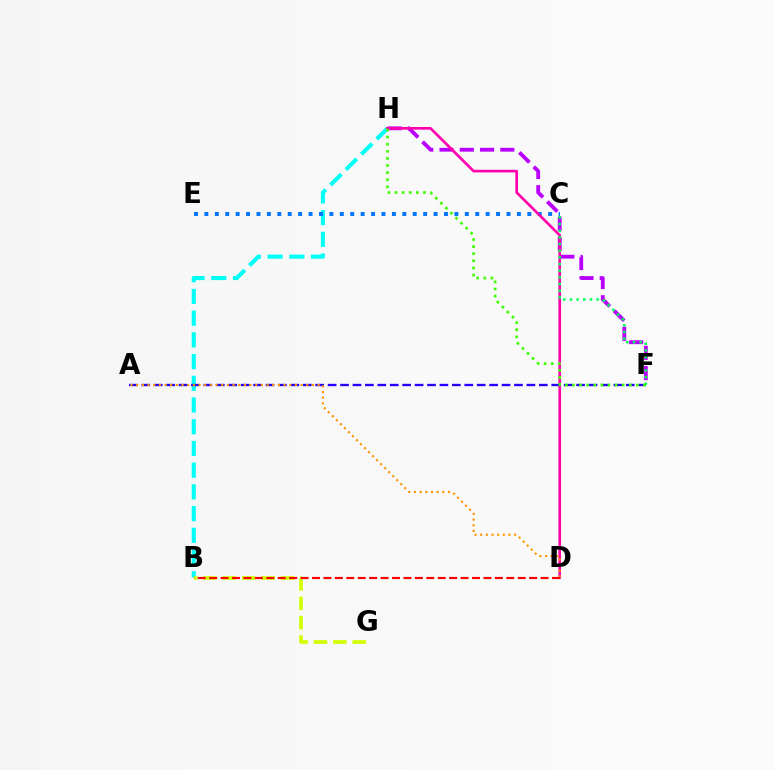{('B', 'H'): [{'color': '#00fff6', 'line_style': 'dashed', 'thickness': 2.95}], ('F', 'H'): [{'color': '#b900ff', 'line_style': 'dashed', 'thickness': 2.75}, {'color': '#3dff00', 'line_style': 'dotted', 'thickness': 1.93}], ('C', 'E'): [{'color': '#0074ff', 'line_style': 'dotted', 'thickness': 2.83}], ('D', 'H'): [{'color': '#ff00ac', 'line_style': 'solid', 'thickness': 1.91}], ('B', 'G'): [{'color': '#d1ff00', 'line_style': 'dashed', 'thickness': 2.63}], ('A', 'F'): [{'color': '#2500ff', 'line_style': 'dashed', 'thickness': 1.69}], ('C', 'F'): [{'color': '#00ff5c', 'line_style': 'dotted', 'thickness': 1.81}], ('A', 'D'): [{'color': '#ff9400', 'line_style': 'dotted', 'thickness': 1.54}], ('B', 'D'): [{'color': '#ff0000', 'line_style': 'dashed', 'thickness': 1.55}]}